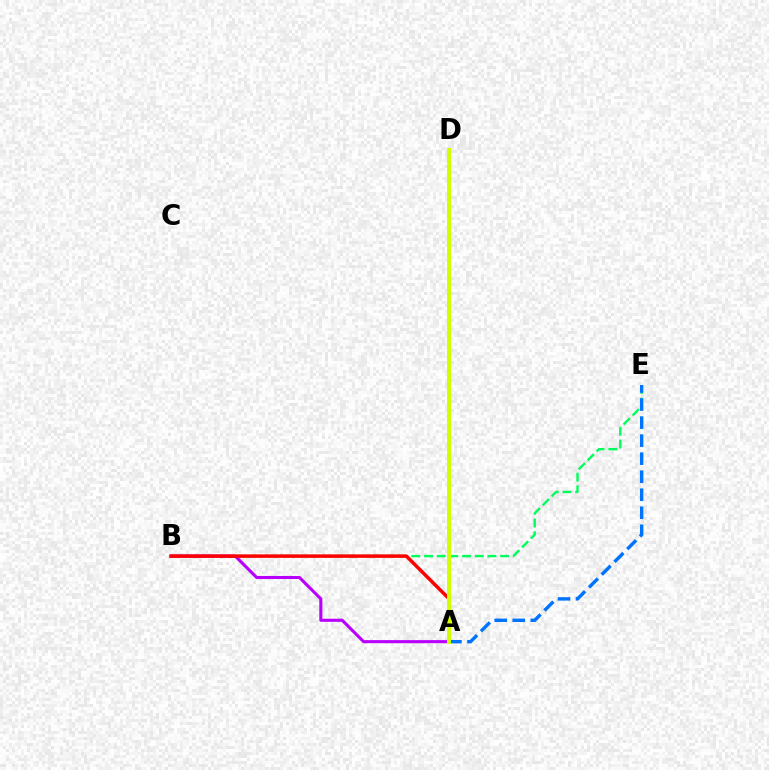{('B', 'E'): [{'color': '#00ff5c', 'line_style': 'dashed', 'thickness': 1.72}], ('A', 'E'): [{'color': '#0074ff', 'line_style': 'dashed', 'thickness': 2.45}], ('A', 'B'): [{'color': '#b900ff', 'line_style': 'solid', 'thickness': 2.22}, {'color': '#ff0000', 'line_style': 'solid', 'thickness': 2.51}], ('A', 'D'): [{'color': '#d1ff00', 'line_style': 'solid', 'thickness': 2.9}]}